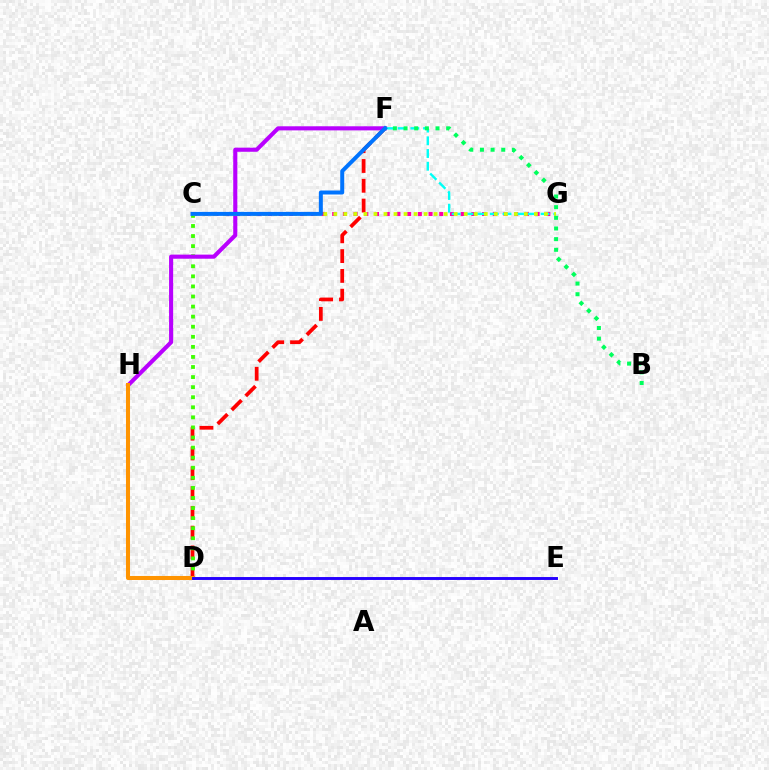{('D', 'F'): [{'color': '#ff0000', 'line_style': 'dashed', 'thickness': 2.69}], ('C', 'D'): [{'color': '#3dff00', 'line_style': 'dotted', 'thickness': 2.74}], ('C', 'G'): [{'color': '#ff00ac', 'line_style': 'dotted', 'thickness': 2.91}, {'color': '#d1ff00', 'line_style': 'dotted', 'thickness': 2.73}], ('F', 'H'): [{'color': '#b900ff', 'line_style': 'solid', 'thickness': 2.95}], ('F', 'G'): [{'color': '#00fff6', 'line_style': 'dashed', 'thickness': 1.73}], ('D', 'H'): [{'color': '#ff9400', 'line_style': 'solid', 'thickness': 2.91}], ('B', 'F'): [{'color': '#00ff5c', 'line_style': 'dotted', 'thickness': 2.9}], ('C', 'F'): [{'color': '#0074ff', 'line_style': 'solid', 'thickness': 2.87}], ('D', 'E'): [{'color': '#2500ff', 'line_style': 'solid', 'thickness': 2.1}]}